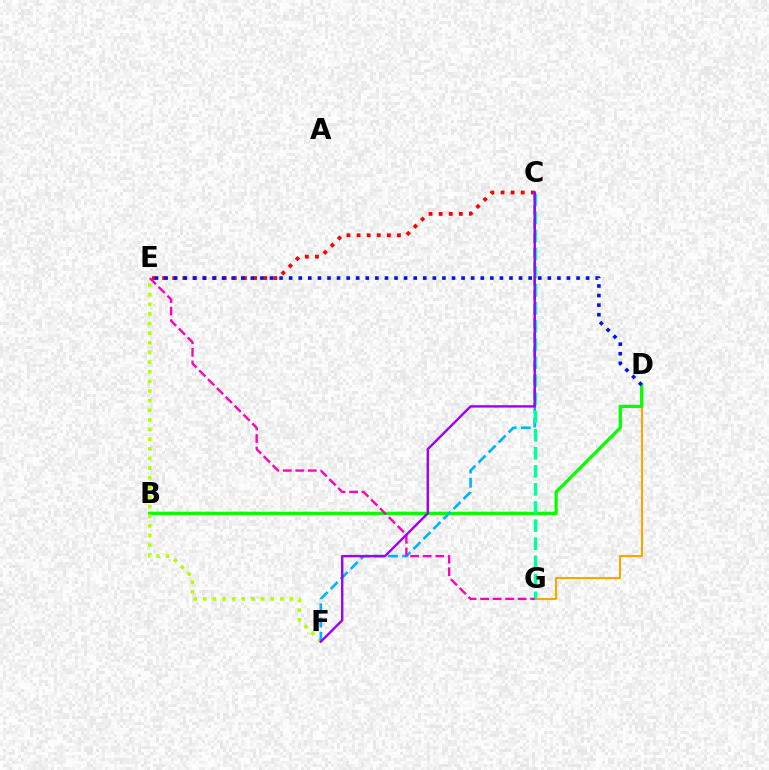{('C', 'E'): [{'color': '#ff0000', 'line_style': 'dotted', 'thickness': 2.75}], ('D', 'G'): [{'color': '#ffa500', 'line_style': 'solid', 'thickness': 1.5}], ('B', 'D'): [{'color': '#08ff00', 'line_style': 'solid', 'thickness': 2.35}], ('E', 'F'): [{'color': '#b3ff00', 'line_style': 'dotted', 'thickness': 2.62}], ('C', 'F'): [{'color': '#00b5ff', 'line_style': 'dashed', 'thickness': 1.93}, {'color': '#9b00ff', 'line_style': 'solid', 'thickness': 1.72}], ('C', 'G'): [{'color': '#00ff9d', 'line_style': 'dashed', 'thickness': 2.46}], ('E', 'G'): [{'color': '#ff00bd', 'line_style': 'dashed', 'thickness': 1.7}], ('D', 'E'): [{'color': '#0010ff', 'line_style': 'dotted', 'thickness': 2.6}]}